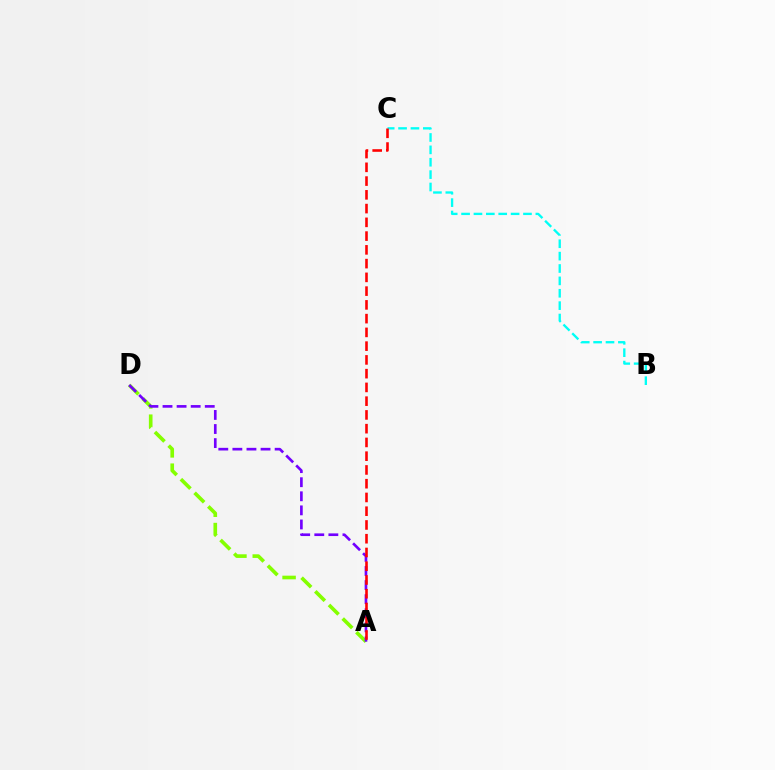{('B', 'C'): [{'color': '#00fff6', 'line_style': 'dashed', 'thickness': 1.68}], ('A', 'D'): [{'color': '#84ff00', 'line_style': 'dashed', 'thickness': 2.62}, {'color': '#7200ff', 'line_style': 'dashed', 'thickness': 1.91}], ('A', 'C'): [{'color': '#ff0000', 'line_style': 'dashed', 'thickness': 1.87}]}